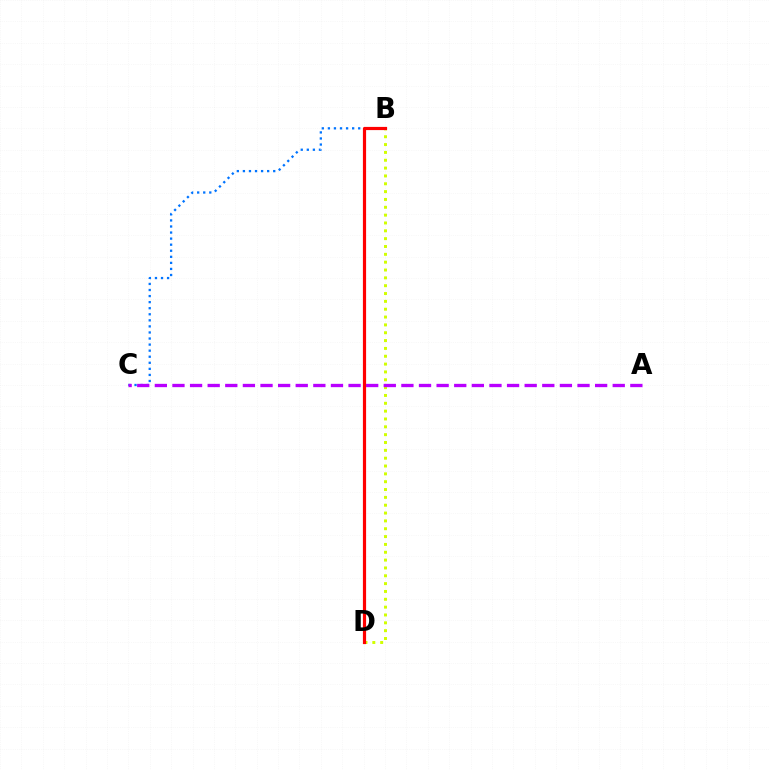{('B', 'C'): [{'color': '#0074ff', 'line_style': 'dotted', 'thickness': 1.65}], ('B', 'D'): [{'color': '#00ff5c', 'line_style': 'dotted', 'thickness': 2.13}, {'color': '#d1ff00', 'line_style': 'dotted', 'thickness': 2.13}, {'color': '#ff0000', 'line_style': 'solid', 'thickness': 2.3}], ('A', 'C'): [{'color': '#b900ff', 'line_style': 'dashed', 'thickness': 2.39}]}